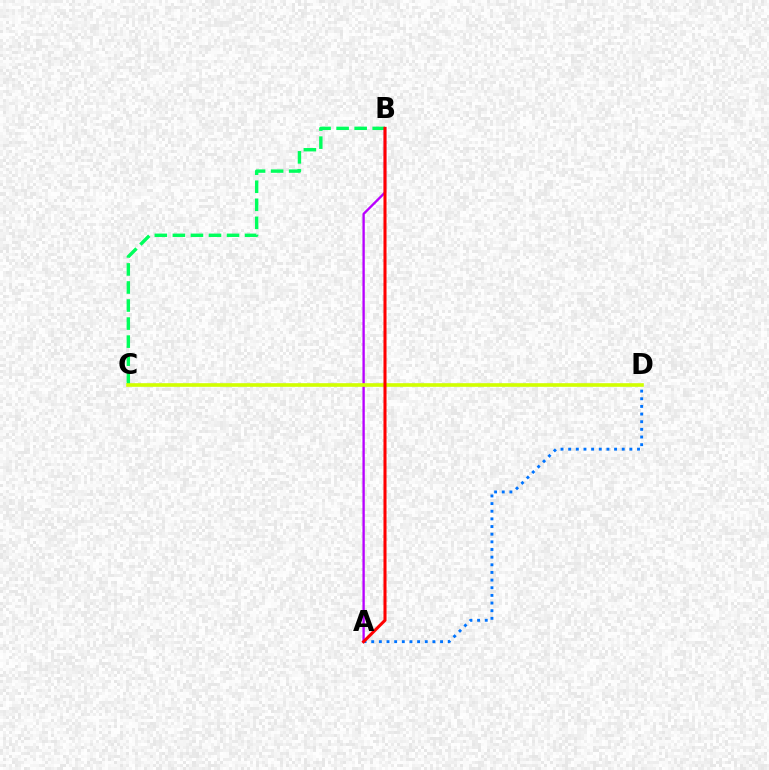{('A', 'D'): [{'color': '#0074ff', 'line_style': 'dotted', 'thickness': 2.08}], ('B', 'C'): [{'color': '#00ff5c', 'line_style': 'dashed', 'thickness': 2.45}], ('A', 'B'): [{'color': '#b900ff', 'line_style': 'solid', 'thickness': 1.69}, {'color': '#ff0000', 'line_style': 'solid', 'thickness': 2.19}], ('C', 'D'): [{'color': '#d1ff00', 'line_style': 'solid', 'thickness': 2.61}]}